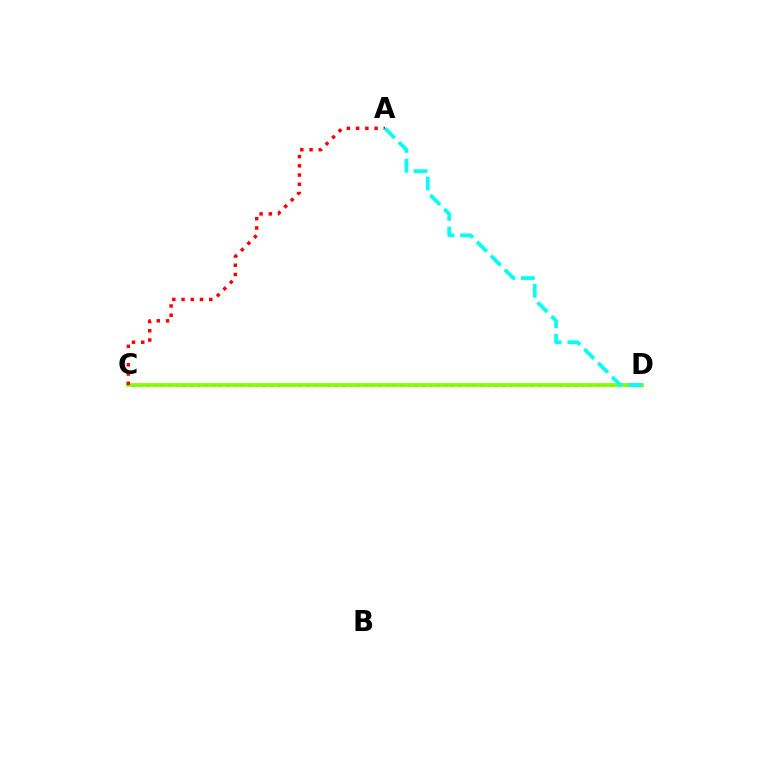{('C', 'D'): [{'color': '#7200ff', 'line_style': 'dotted', 'thickness': 1.97}, {'color': '#84ff00', 'line_style': 'solid', 'thickness': 2.73}], ('A', 'C'): [{'color': '#ff0000', 'line_style': 'dotted', 'thickness': 2.51}], ('A', 'D'): [{'color': '#00fff6', 'line_style': 'dashed', 'thickness': 2.67}]}